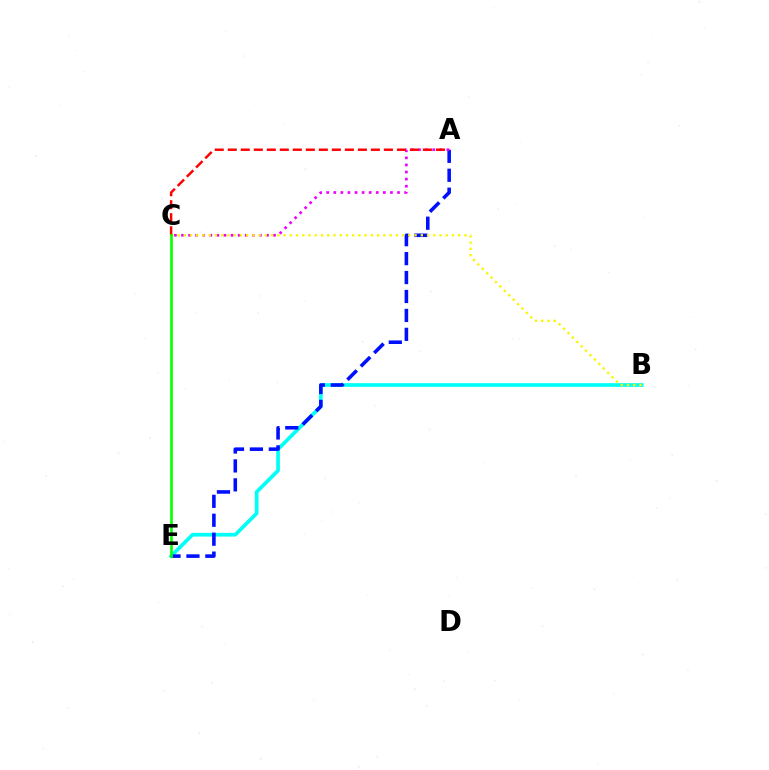{('B', 'E'): [{'color': '#00fff6', 'line_style': 'solid', 'thickness': 2.66}], ('A', 'E'): [{'color': '#0010ff', 'line_style': 'dashed', 'thickness': 2.57}], ('A', 'C'): [{'color': '#ee00ff', 'line_style': 'dotted', 'thickness': 1.92}, {'color': '#ff0000', 'line_style': 'dashed', 'thickness': 1.77}], ('B', 'C'): [{'color': '#fcf500', 'line_style': 'dotted', 'thickness': 1.7}], ('C', 'E'): [{'color': '#08ff00', 'line_style': 'solid', 'thickness': 1.91}]}